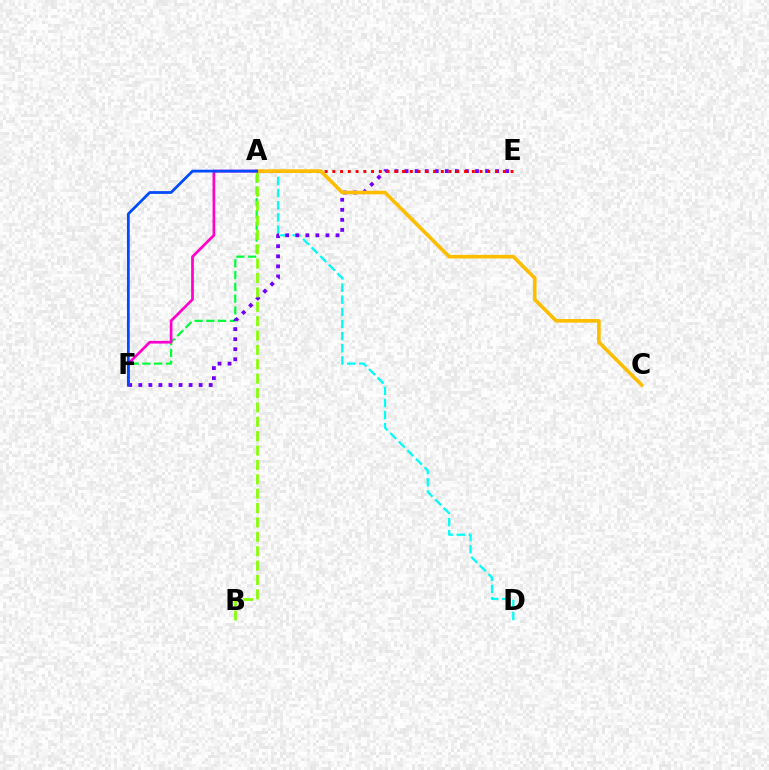{('A', 'D'): [{'color': '#00fff6', 'line_style': 'dashed', 'thickness': 1.65}], ('A', 'F'): [{'color': '#00ff39', 'line_style': 'dashed', 'thickness': 1.6}, {'color': '#ff00cf', 'line_style': 'solid', 'thickness': 1.95}, {'color': '#004bff', 'line_style': 'solid', 'thickness': 1.99}], ('E', 'F'): [{'color': '#7200ff', 'line_style': 'dotted', 'thickness': 2.73}], ('A', 'E'): [{'color': '#ff0000', 'line_style': 'dotted', 'thickness': 2.11}], ('A', 'B'): [{'color': '#84ff00', 'line_style': 'dashed', 'thickness': 1.95}], ('A', 'C'): [{'color': '#ffbd00', 'line_style': 'solid', 'thickness': 2.6}]}